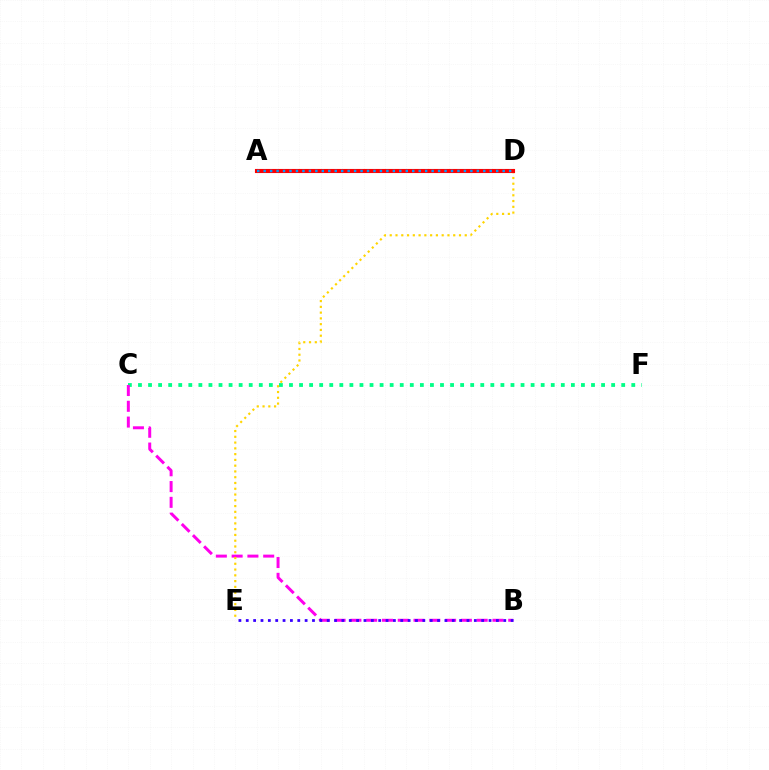{('A', 'D'): [{'color': '#4fff00', 'line_style': 'dotted', 'thickness': 2.85}, {'color': '#ff0000', 'line_style': 'solid', 'thickness': 2.95}, {'color': '#009eff', 'line_style': 'dotted', 'thickness': 1.76}], ('C', 'F'): [{'color': '#00ff86', 'line_style': 'dotted', 'thickness': 2.74}], ('B', 'C'): [{'color': '#ff00ed', 'line_style': 'dashed', 'thickness': 2.14}], ('D', 'E'): [{'color': '#ffd500', 'line_style': 'dotted', 'thickness': 1.57}], ('B', 'E'): [{'color': '#3700ff', 'line_style': 'dotted', 'thickness': 2.0}]}